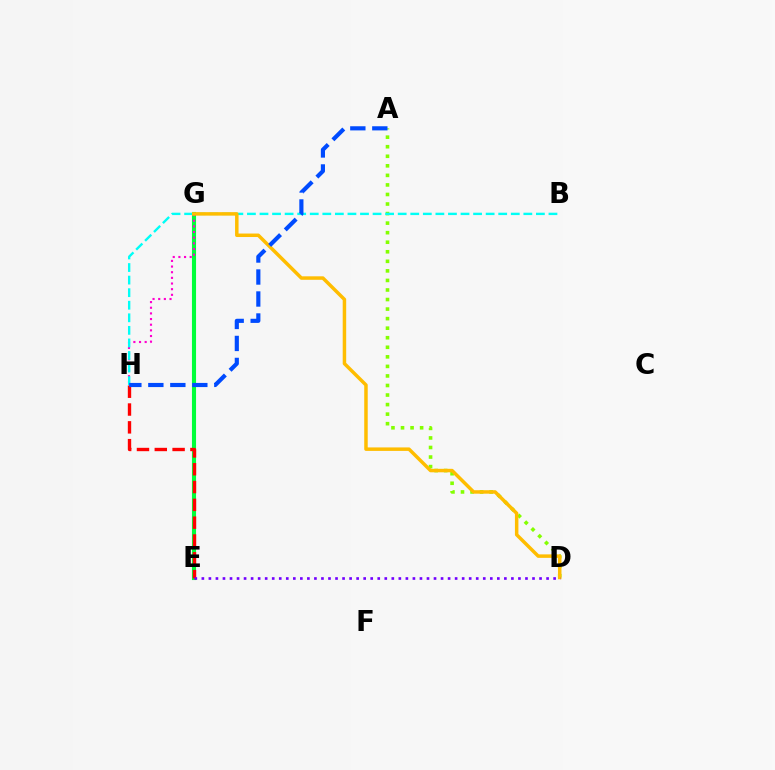{('E', 'G'): [{'color': '#00ff39', 'line_style': 'solid', 'thickness': 2.95}], ('G', 'H'): [{'color': '#ff00cf', 'line_style': 'dotted', 'thickness': 1.54}], ('A', 'D'): [{'color': '#84ff00', 'line_style': 'dotted', 'thickness': 2.59}], ('E', 'H'): [{'color': '#ff0000', 'line_style': 'dashed', 'thickness': 2.42}], ('B', 'H'): [{'color': '#00fff6', 'line_style': 'dashed', 'thickness': 1.71}], ('D', 'G'): [{'color': '#ffbd00', 'line_style': 'solid', 'thickness': 2.51}], ('A', 'H'): [{'color': '#004bff', 'line_style': 'dashed', 'thickness': 2.99}], ('D', 'E'): [{'color': '#7200ff', 'line_style': 'dotted', 'thickness': 1.91}]}